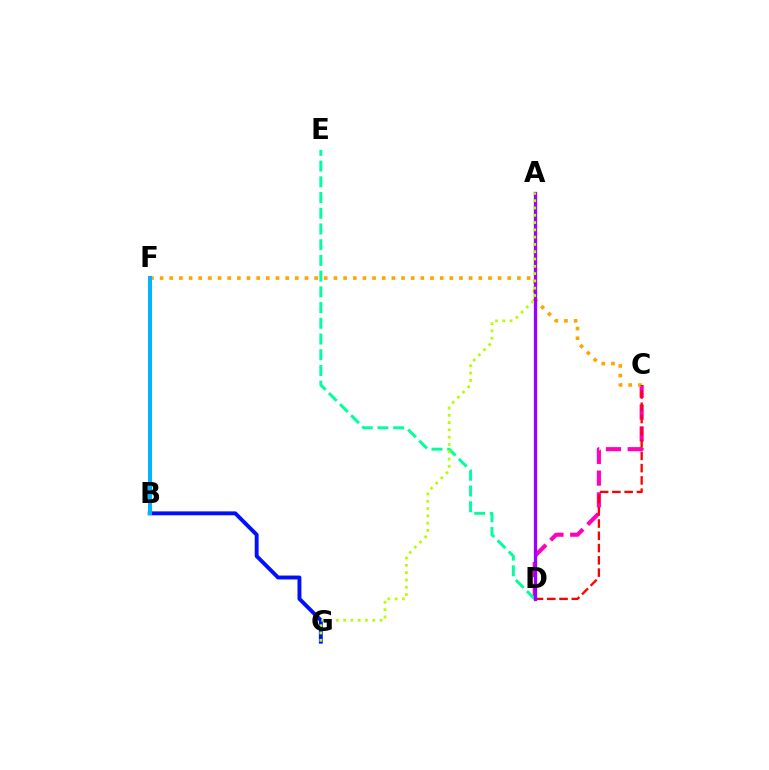{('C', 'D'): [{'color': '#ff00bd', 'line_style': 'dashed', 'thickness': 2.96}, {'color': '#ff0000', 'line_style': 'dashed', 'thickness': 1.67}], ('B', 'F'): [{'color': '#08ff00', 'line_style': 'dotted', 'thickness': 1.7}, {'color': '#00b5ff', 'line_style': 'solid', 'thickness': 2.88}], ('B', 'G'): [{'color': '#0010ff', 'line_style': 'solid', 'thickness': 2.81}], ('D', 'E'): [{'color': '#00ff9d', 'line_style': 'dashed', 'thickness': 2.14}], ('C', 'F'): [{'color': '#ffa500', 'line_style': 'dotted', 'thickness': 2.62}], ('A', 'D'): [{'color': '#9b00ff', 'line_style': 'solid', 'thickness': 2.38}], ('A', 'G'): [{'color': '#b3ff00', 'line_style': 'dotted', 'thickness': 1.98}]}